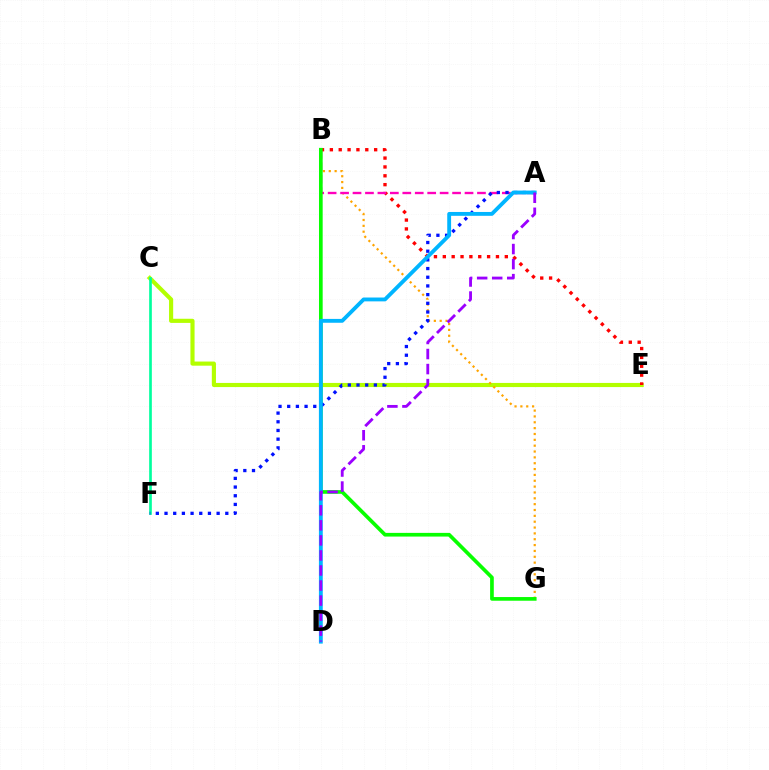{('C', 'E'): [{'color': '#b3ff00', 'line_style': 'solid', 'thickness': 2.98}], ('B', 'G'): [{'color': '#ffa500', 'line_style': 'dotted', 'thickness': 1.59}, {'color': '#08ff00', 'line_style': 'solid', 'thickness': 2.65}], ('C', 'F'): [{'color': '#00ff9d', 'line_style': 'solid', 'thickness': 1.93}], ('B', 'E'): [{'color': '#ff0000', 'line_style': 'dotted', 'thickness': 2.41}], ('A', 'B'): [{'color': '#ff00bd', 'line_style': 'dashed', 'thickness': 1.69}], ('A', 'F'): [{'color': '#0010ff', 'line_style': 'dotted', 'thickness': 2.36}], ('A', 'D'): [{'color': '#00b5ff', 'line_style': 'solid', 'thickness': 2.77}, {'color': '#9b00ff', 'line_style': 'dashed', 'thickness': 2.04}]}